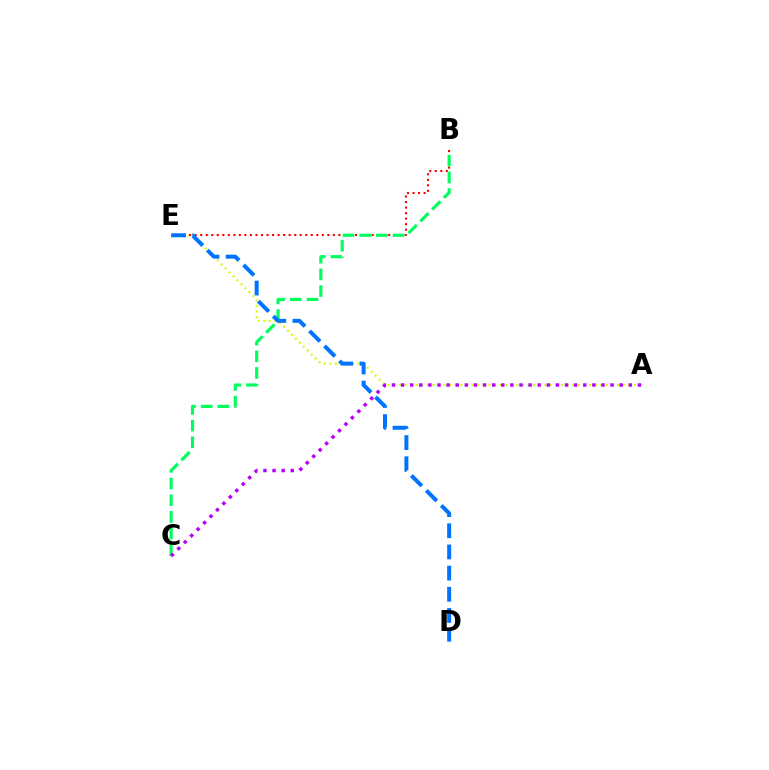{('A', 'E'): [{'color': '#d1ff00', 'line_style': 'dotted', 'thickness': 1.52}], ('B', 'E'): [{'color': '#ff0000', 'line_style': 'dotted', 'thickness': 1.5}], ('B', 'C'): [{'color': '#00ff5c', 'line_style': 'dashed', 'thickness': 2.27}], ('D', 'E'): [{'color': '#0074ff', 'line_style': 'dashed', 'thickness': 2.88}], ('A', 'C'): [{'color': '#b900ff', 'line_style': 'dotted', 'thickness': 2.48}]}